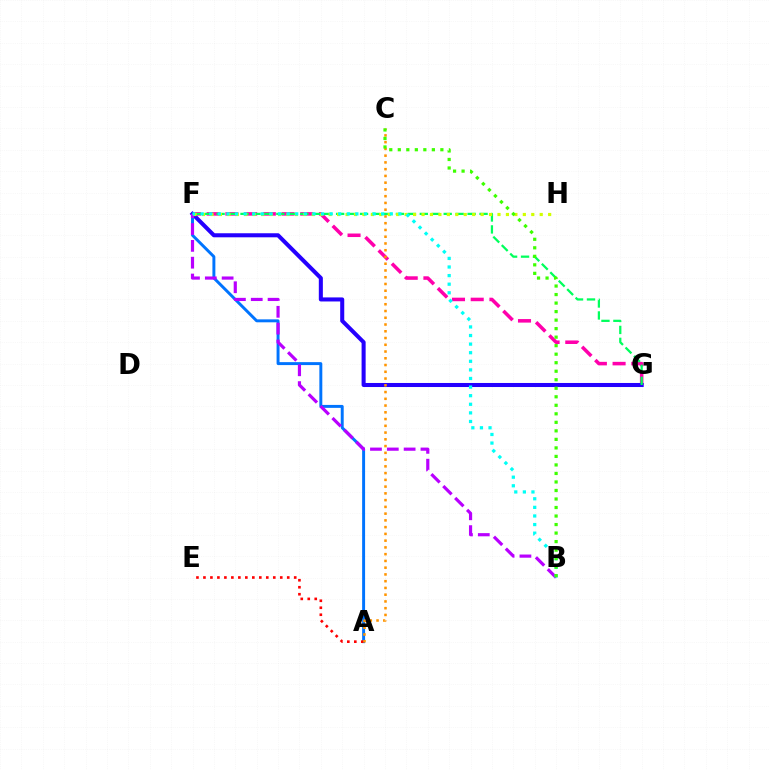{('A', 'F'): [{'color': '#0074ff', 'line_style': 'solid', 'thickness': 2.12}], ('F', 'G'): [{'color': '#ff00ac', 'line_style': 'dashed', 'thickness': 2.54}, {'color': '#2500ff', 'line_style': 'solid', 'thickness': 2.92}, {'color': '#00ff5c', 'line_style': 'dashed', 'thickness': 1.62}], ('A', 'E'): [{'color': '#ff0000', 'line_style': 'dotted', 'thickness': 1.9}], ('A', 'C'): [{'color': '#ff9400', 'line_style': 'dotted', 'thickness': 1.84}], ('B', 'F'): [{'color': '#b900ff', 'line_style': 'dashed', 'thickness': 2.29}, {'color': '#00fff6', 'line_style': 'dotted', 'thickness': 2.34}], ('F', 'H'): [{'color': '#d1ff00', 'line_style': 'dotted', 'thickness': 2.29}], ('B', 'C'): [{'color': '#3dff00', 'line_style': 'dotted', 'thickness': 2.31}]}